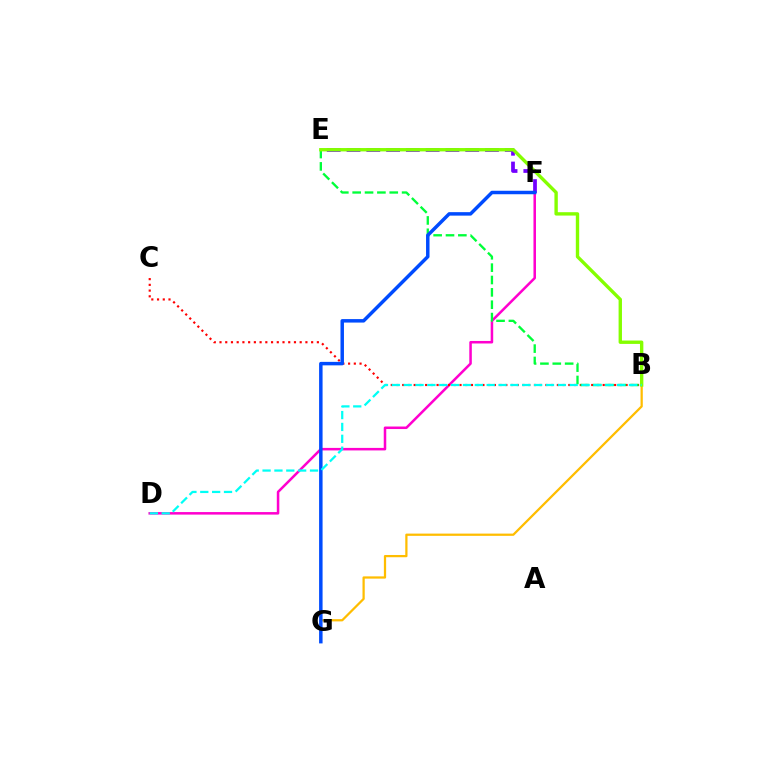{('E', 'F'): [{'color': '#7200ff', 'line_style': 'dashed', 'thickness': 2.69}], ('D', 'F'): [{'color': '#ff00cf', 'line_style': 'solid', 'thickness': 1.82}], ('B', 'C'): [{'color': '#ff0000', 'line_style': 'dotted', 'thickness': 1.56}], ('B', 'E'): [{'color': '#00ff39', 'line_style': 'dashed', 'thickness': 1.68}, {'color': '#84ff00', 'line_style': 'solid', 'thickness': 2.43}], ('B', 'G'): [{'color': '#ffbd00', 'line_style': 'solid', 'thickness': 1.62}], ('F', 'G'): [{'color': '#004bff', 'line_style': 'solid', 'thickness': 2.5}], ('B', 'D'): [{'color': '#00fff6', 'line_style': 'dashed', 'thickness': 1.61}]}